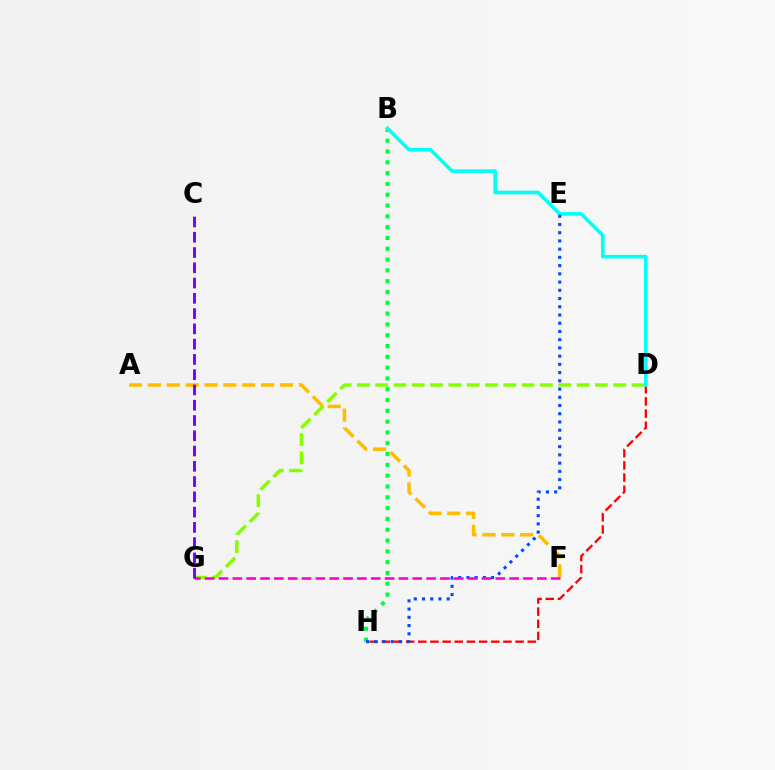{('B', 'H'): [{'color': '#00ff39', 'line_style': 'dotted', 'thickness': 2.94}], ('D', 'G'): [{'color': '#84ff00', 'line_style': 'dashed', 'thickness': 2.49}], ('D', 'H'): [{'color': '#ff0000', 'line_style': 'dashed', 'thickness': 1.65}], ('A', 'F'): [{'color': '#ffbd00', 'line_style': 'dashed', 'thickness': 2.56}], ('B', 'D'): [{'color': '#00fff6', 'line_style': 'solid', 'thickness': 2.61}], ('E', 'H'): [{'color': '#004bff', 'line_style': 'dotted', 'thickness': 2.24}], ('F', 'G'): [{'color': '#ff00cf', 'line_style': 'dashed', 'thickness': 1.88}], ('C', 'G'): [{'color': '#7200ff', 'line_style': 'dashed', 'thickness': 2.07}]}